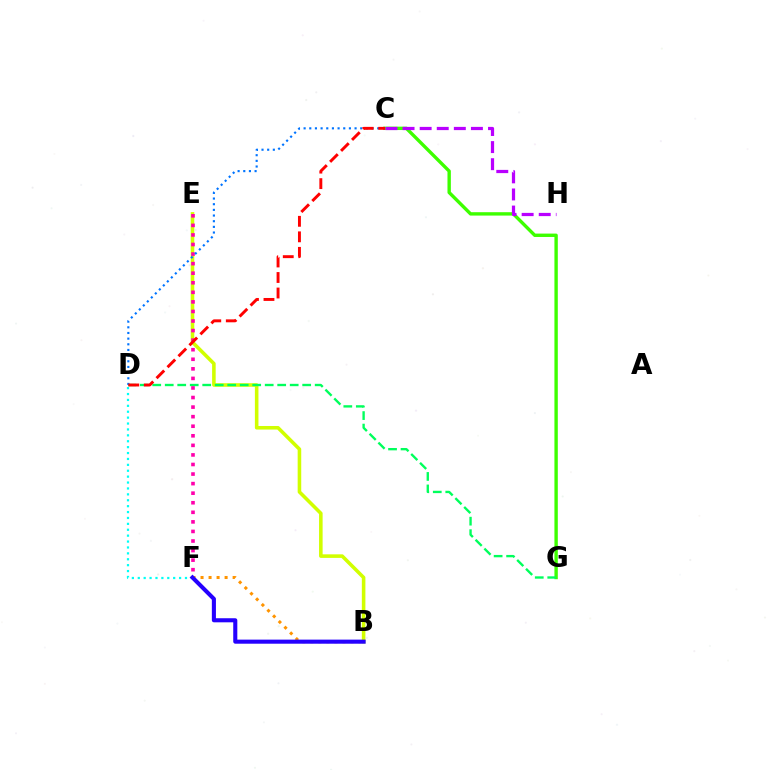{('C', 'G'): [{'color': '#3dff00', 'line_style': 'solid', 'thickness': 2.43}], ('D', 'F'): [{'color': '#00fff6', 'line_style': 'dotted', 'thickness': 1.6}], ('B', 'F'): [{'color': '#ff9400', 'line_style': 'dotted', 'thickness': 2.18}, {'color': '#2500ff', 'line_style': 'solid', 'thickness': 2.94}], ('B', 'E'): [{'color': '#d1ff00', 'line_style': 'solid', 'thickness': 2.57}], ('D', 'G'): [{'color': '#00ff5c', 'line_style': 'dashed', 'thickness': 1.7}], ('E', 'F'): [{'color': '#ff00ac', 'line_style': 'dotted', 'thickness': 2.6}], ('C', 'D'): [{'color': '#0074ff', 'line_style': 'dotted', 'thickness': 1.54}, {'color': '#ff0000', 'line_style': 'dashed', 'thickness': 2.11}], ('C', 'H'): [{'color': '#b900ff', 'line_style': 'dashed', 'thickness': 2.32}]}